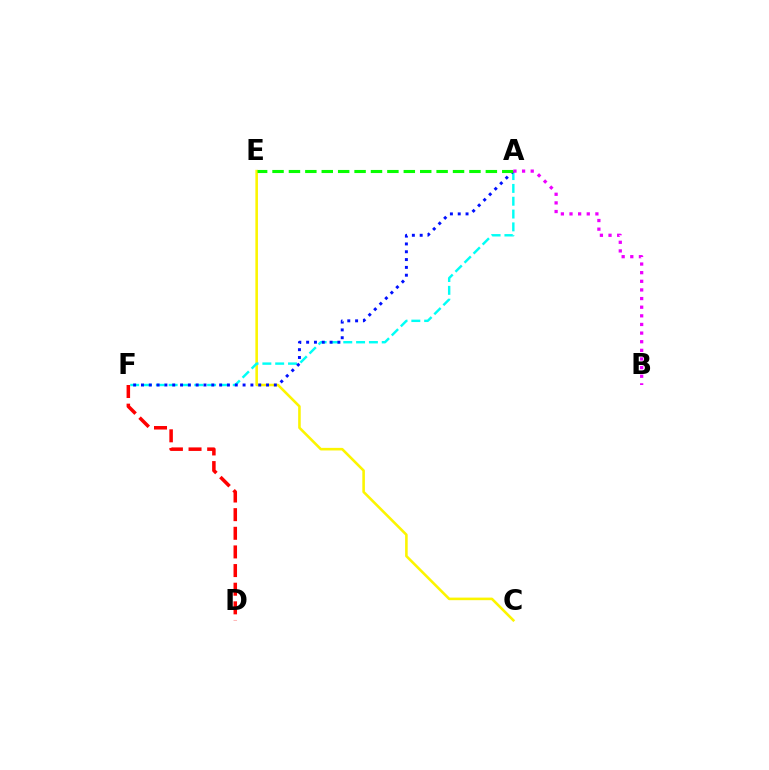{('C', 'E'): [{'color': '#fcf500', 'line_style': 'solid', 'thickness': 1.86}], ('A', 'F'): [{'color': '#00fff6', 'line_style': 'dashed', 'thickness': 1.74}, {'color': '#0010ff', 'line_style': 'dotted', 'thickness': 2.12}], ('D', 'F'): [{'color': '#ff0000', 'line_style': 'dashed', 'thickness': 2.53}], ('A', 'E'): [{'color': '#08ff00', 'line_style': 'dashed', 'thickness': 2.23}], ('A', 'B'): [{'color': '#ee00ff', 'line_style': 'dotted', 'thickness': 2.34}]}